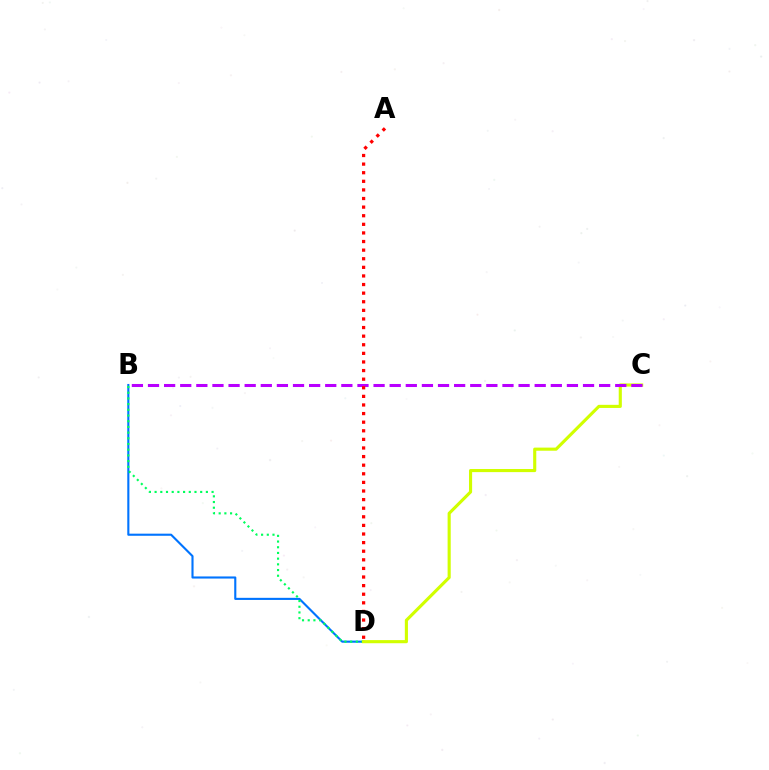{('B', 'D'): [{'color': '#0074ff', 'line_style': 'solid', 'thickness': 1.52}, {'color': '#00ff5c', 'line_style': 'dotted', 'thickness': 1.55}], ('C', 'D'): [{'color': '#d1ff00', 'line_style': 'solid', 'thickness': 2.25}], ('B', 'C'): [{'color': '#b900ff', 'line_style': 'dashed', 'thickness': 2.19}], ('A', 'D'): [{'color': '#ff0000', 'line_style': 'dotted', 'thickness': 2.34}]}